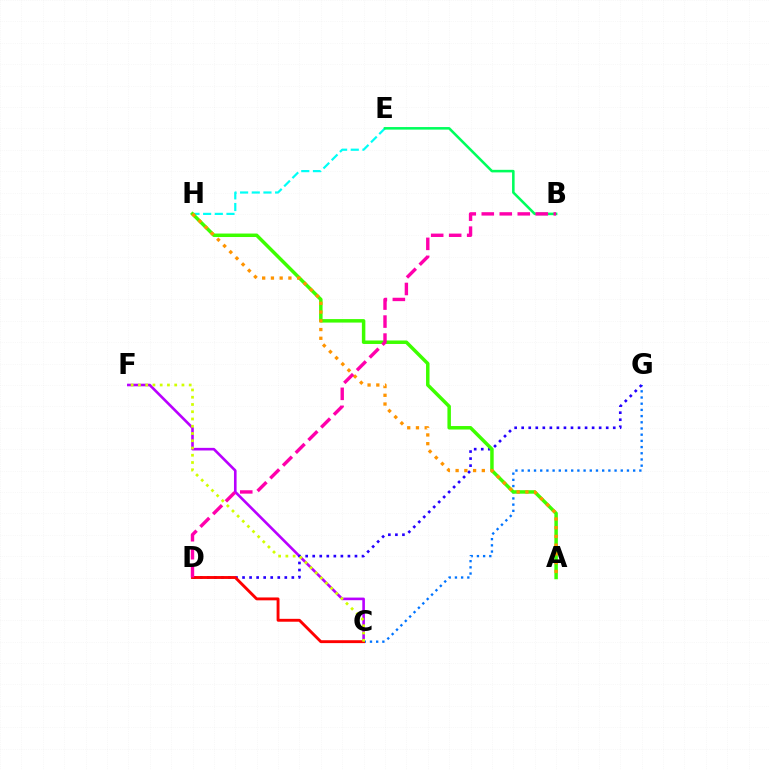{('C', 'G'): [{'color': '#0074ff', 'line_style': 'dotted', 'thickness': 1.68}], ('C', 'F'): [{'color': '#b900ff', 'line_style': 'solid', 'thickness': 1.89}, {'color': '#d1ff00', 'line_style': 'dotted', 'thickness': 1.97}], ('E', 'H'): [{'color': '#00fff6', 'line_style': 'dashed', 'thickness': 1.59}], ('B', 'E'): [{'color': '#00ff5c', 'line_style': 'solid', 'thickness': 1.85}], ('D', 'G'): [{'color': '#2500ff', 'line_style': 'dotted', 'thickness': 1.91}], ('C', 'D'): [{'color': '#ff0000', 'line_style': 'solid', 'thickness': 2.07}], ('A', 'H'): [{'color': '#3dff00', 'line_style': 'solid', 'thickness': 2.51}, {'color': '#ff9400', 'line_style': 'dotted', 'thickness': 2.37}], ('B', 'D'): [{'color': '#ff00ac', 'line_style': 'dashed', 'thickness': 2.44}]}